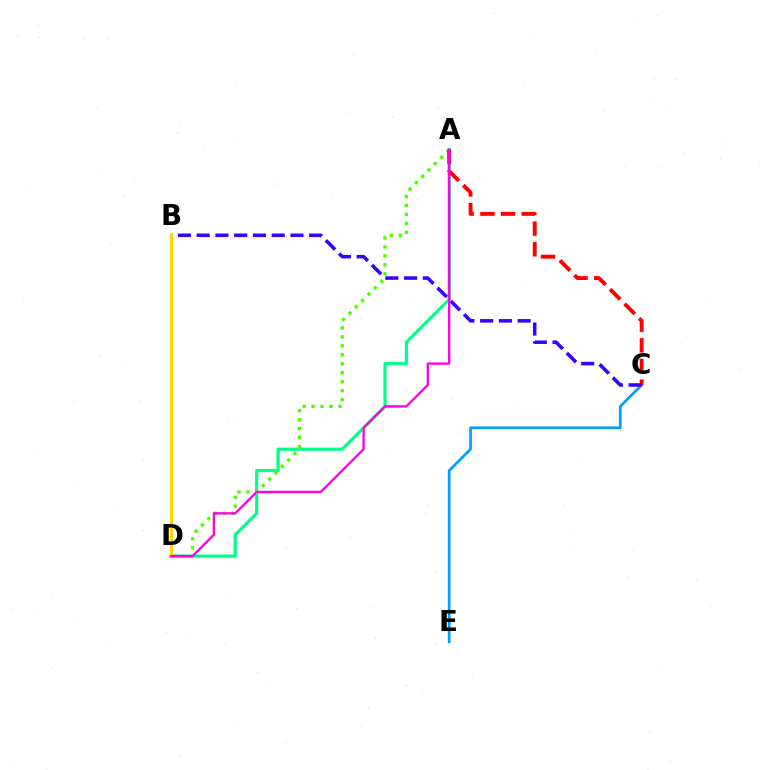{('A', 'D'): [{'color': '#00ff86', 'line_style': 'solid', 'thickness': 2.28}, {'color': '#4fff00', 'line_style': 'dotted', 'thickness': 2.44}, {'color': '#ff00ed', 'line_style': 'solid', 'thickness': 1.7}], ('C', 'E'): [{'color': '#009eff', 'line_style': 'solid', 'thickness': 1.95}], ('A', 'C'): [{'color': '#ff0000', 'line_style': 'dashed', 'thickness': 2.81}], ('B', 'C'): [{'color': '#3700ff', 'line_style': 'dashed', 'thickness': 2.55}], ('B', 'D'): [{'color': '#ffd500', 'line_style': 'solid', 'thickness': 2.25}]}